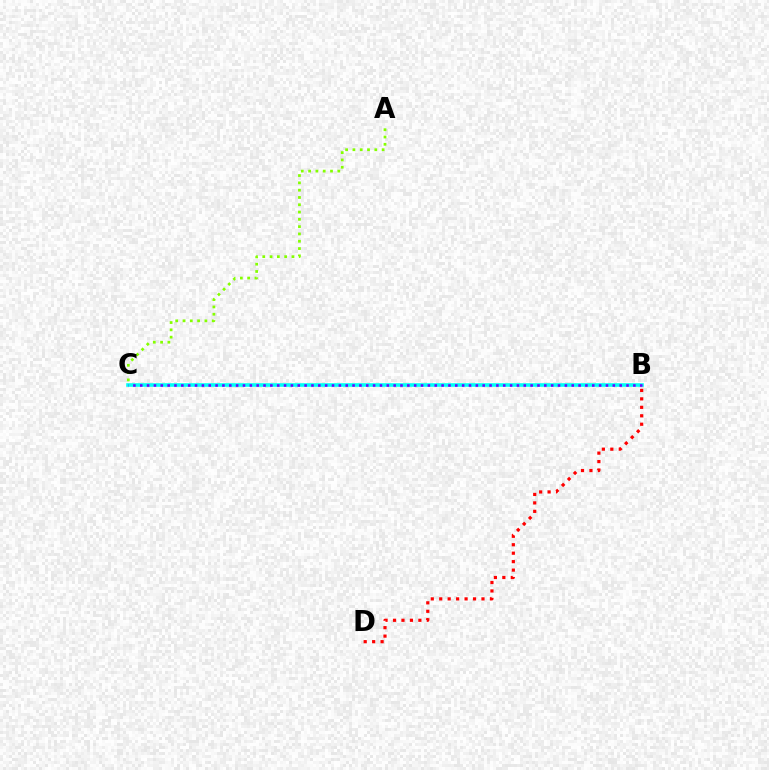{('B', 'C'): [{'color': '#00fff6', 'line_style': 'solid', 'thickness': 2.59}, {'color': '#7200ff', 'line_style': 'dotted', 'thickness': 1.86}], ('A', 'C'): [{'color': '#84ff00', 'line_style': 'dotted', 'thickness': 1.98}], ('B', 'D'): [{'color': '#ff0000', 'line_style': 'dotted', 'thickness': 2.3}]}